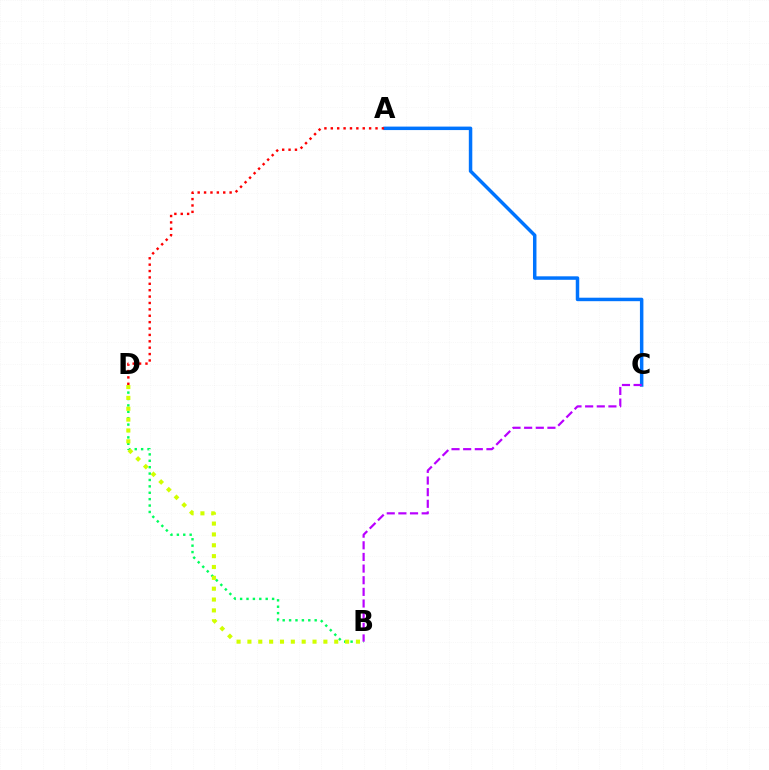{('A', 'C'): [{'color': '#0074ff', 'line_style': 'solid', 'thickness': 2.5}], ('B', 'D'): [{'color': '#00ff5c', 'line_style': 'dotted', 'thickness': 1.74}, {'color': '#d1ff00', 'line_style': 'dotted', 'thickness': 2.95}], ('B', 'C'): [{'color': '#b900ff', 'line_style': 'dashed', 'thickness': 1.58}], ('A', 'D'): [{'color': '#ff0000', 'line_style': 'dotted', 'thickness': 1.74}]}